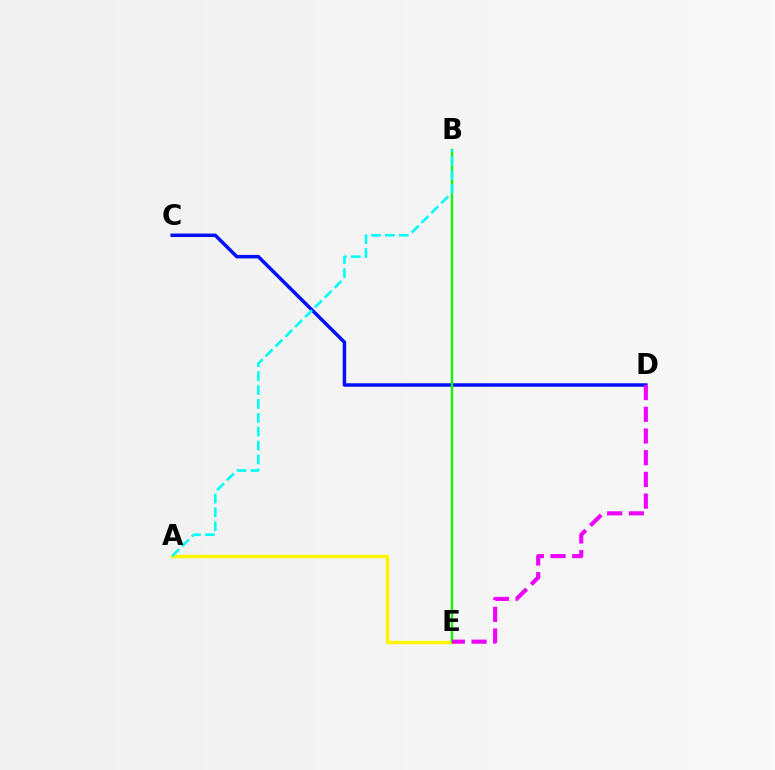{('C', 'D'): [{'color': '#0010ff', 'line_style': 'solid', 'thickness': 2.5}], ('B', 'E'): [{'color': '#ff0000', 'line_style': 'solid', 'thickness': 1.54}, {'color': '#08ff00', 'line_style': 'solid', 'thickness': 1.61}], ('A', 'E'): [{'color': '#fcf500', 'line_style': 'solid', 'thickness': 2.47}], ('A', 'B'): [{'color': '#00fff6', 'line_style': 'dashed', 'thickness': 1.89}], ('D', 'E'): [{'color': '#ee00ff', 'line_style': 'dashed', 'thickness': 2.95}]}